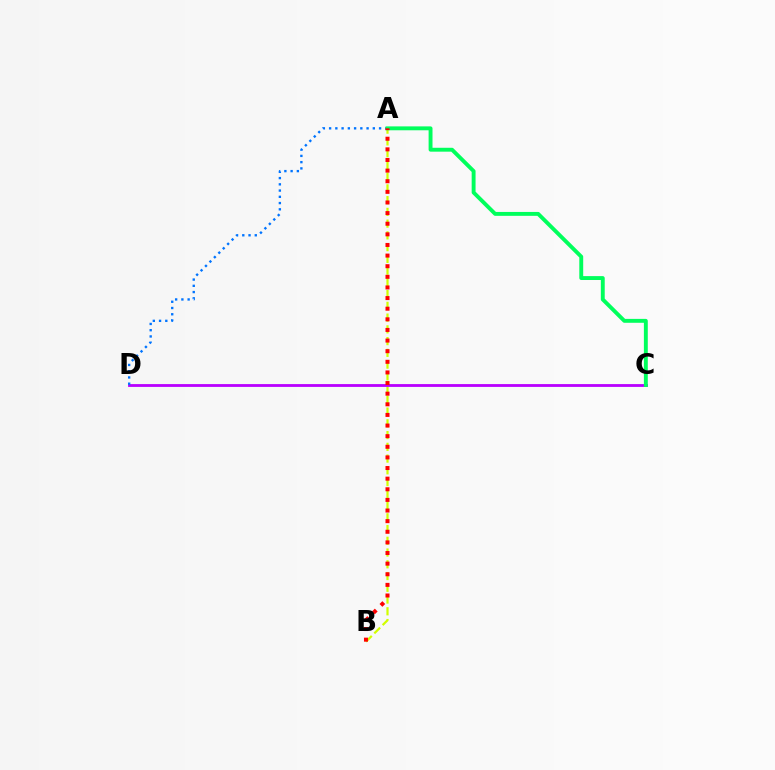{('A', 'B'): [{'color': '#d1ff00', 'line_style': 'dashed', 'thickness': 1.6}, {'color': '#ff0000', 'line_style': 'dotted', 'thickness': 2.89}], ('C', 'D'): [{'color': '#b900ff', 'line_style': 'solid', 'thickness': 2.03}], ('A', 'D'): [{'color': '#0074ff', 'line_style': 'dotted', 'thickness': 1.7}], ('A', 'C'): [{'color': '#00ff5c', 'line_style': 'solid', 'thickness': 2.8}]}